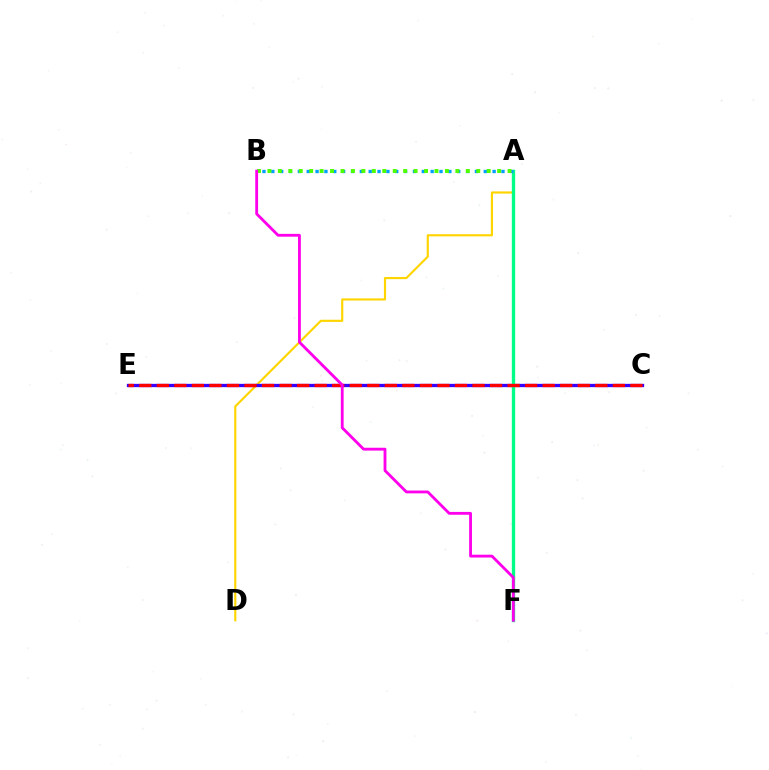{('A', 'D'): [{'color': '#ffd500', 'line_style': 'solid', 'thickness': 1.55}], ('C', 'E'): [{'color': '#3700ff', 'line_style': 'solid', 'thickness': 2.38}, {'color': '#ff0000', 'line_style': 'dashed', 'thickness': 2.38}], ('A', 'F'): [{'color': '#00ff86', 'line_style': 'solid', 'thickness': 2.39}], ('A', 'B'): [{'color': '#009eff', 'line_style': 'dotted', 'thickness': 2.41}, {'color': '#4fff00', 'line_style': 'dotted', 'thickness': 2.84}], ('B', 'F'): [{'color': '#ff00ed', 'line_style': 'solid', 'thickness': 2.04}]}